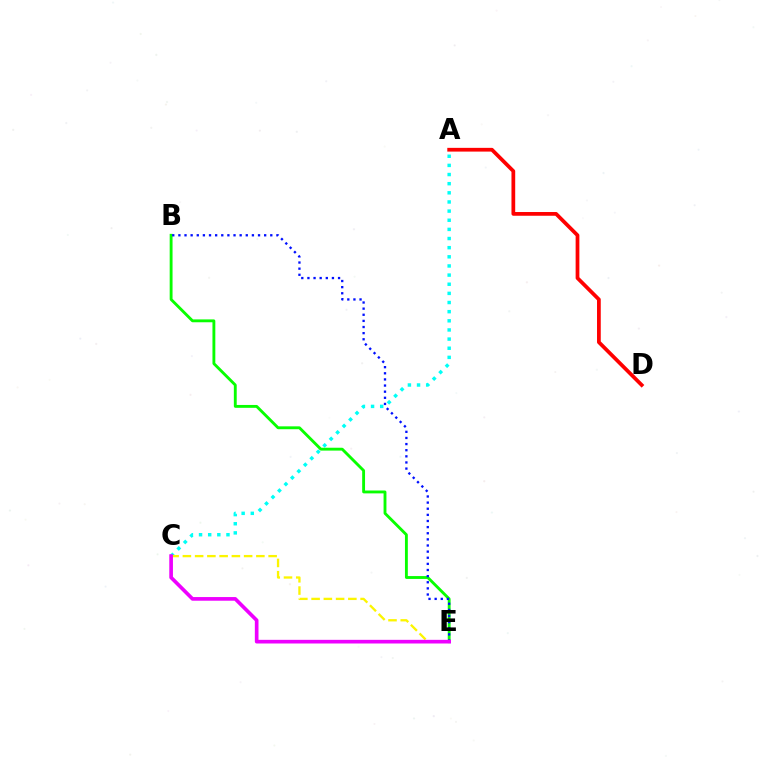{('A', 'C'): [{'color': '#00fff6', 'line_style': 'dotted', 'thickness': 2.48}], ('C', 'E'): [{'color': '#fcf500', 'line_style': 'dashed', 'thickness': 1.66}, {'color': '#ee00ff', 'line_style': 'solid', 'thickness': 2.63}], ('B', 'E'): [{'color': '#08ff00', 'line_style': 'solid', 'thickness': 2.06}, {'color': '#0010ff', 'line_style': 'dotted', 'thickness': 1.66}], ('A', 'D'): [{'color': '#ff0000', 'line_style': 'solid', 'thickness': 2.69}]}